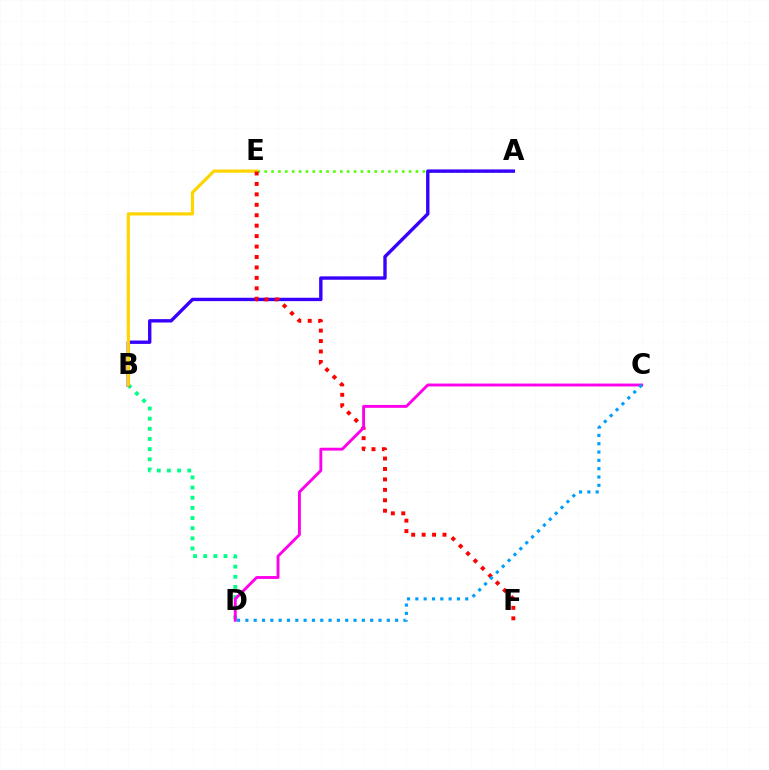{('B', 'D'): [{'color': '#00ff86', 'line_style': 'dotted', 'thickness': 2.76}], ('A', 'E'): [{'color': '#4fff00', 'line_style': 'dotted', 'thickness': 1.87}], ('A', 'B'): [{'color': '#3700ff', 'line_style': 'solid', 'thickness': 2.44}], ('B', 'E'): [{'color': '#ffd500', 'line_style': 'solid', 'thickness': 2.3}], ('E', 'F'): [{'color': '#ff0000', 'line_style': 'dotted', 'thickness': 2.84}], ('C', 'D'): [{'color': '#ff00ed', 'line_style': 'solid', 'thickness': 2.08}, {'color': '#009eff', 'line_style': 'dotted', 'thickness': 2.26}]}